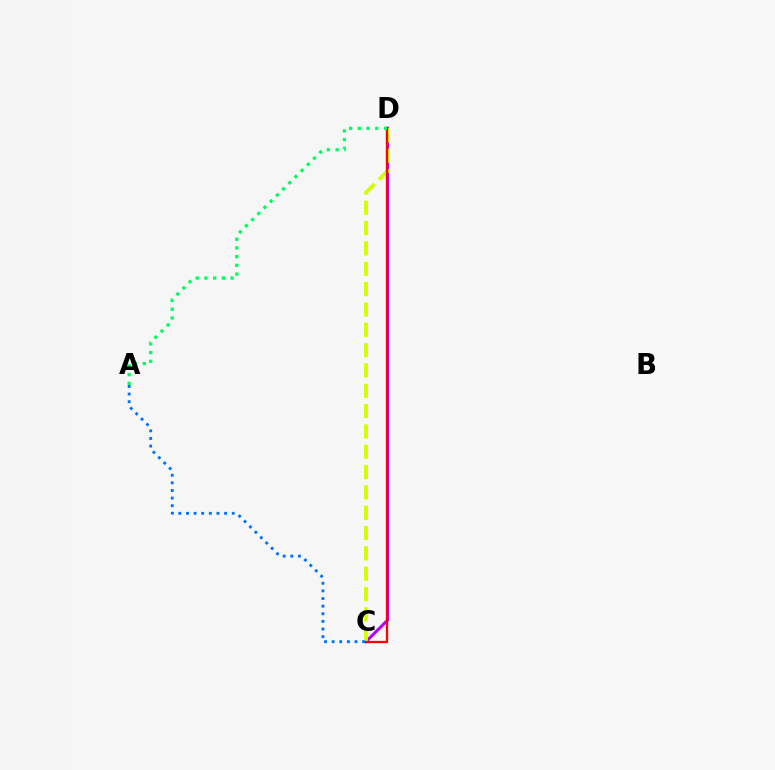{('C', 'D'): [{'color': '#b900ff', 'line_style': 'solid', 'thickness': 2.18}, {'color': '#d1ff00', 'line_style': 'dashed', 'thickness': 2.76}, {'color': '#ff0000', 'line_style': 'solid', 'thickness': 1.64}], ('A', 'D'): [{'color': '#00ff5c', 'line_style': 'dotted', 'thickness': 2.37}], ('A', 'C'): [{'color': '#0074ff', 'line_style': 'dotted', 'thickness': 2.07}]}